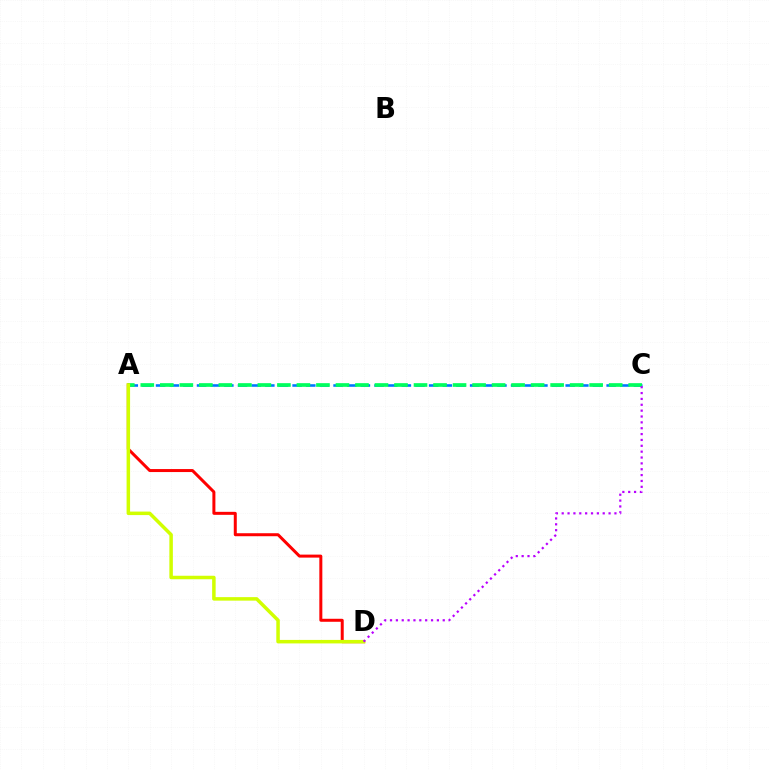{('A', 'C'): [{'color': '#0074ff', 'line_style': 'dashed', 'thickness': 1.85}, {'color': '#00ff5c', 'line_style': 'dashed', 'thickness': 2.65}], ('A', 'D'): [{'color': '#ff0000', 'line_style': 'solid', 'thickness': 2.16}, {'color': '#d1ff00', 'line_style': 'solid', 'thickness': 2.52}], ('C', 'D'): [{'color': '#b900ff', 'line_style': 'dotted', 'thickness': 1.59}]}